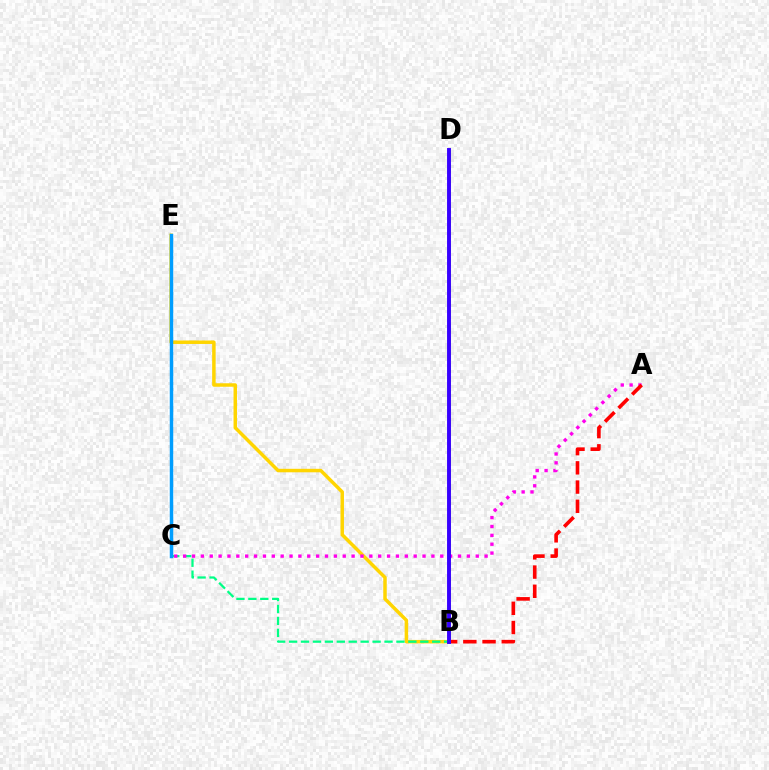{('B', 'D'): [{'color': '#4fff00', 'line_style': 'dashed', 'thickness': 1.81}, {'color': '#3700ff', 'line_style': 'solid', 'thickness': 2.81}], ('B', 'E'): [{'color': '#ffd500', 'line_style': 'solid', 'thickness': 2.51}], ('B', 'C'): [{'color': '#00ff86', 'line_style': 'dashed', 'thickness': 1.62}], ('A', 'C'): [{'color': '#ff00ed', 'line_style': 'dotted', 'thickness': 2.41}], ('A', 'B'): [{'color': '#ff0000', 'line_style': 'dashed', 'thickness': 2.61}], ('C', 'E'): [{'color': '#009eff', 'line_style': 'solid', 'thickness': 2.49}]}